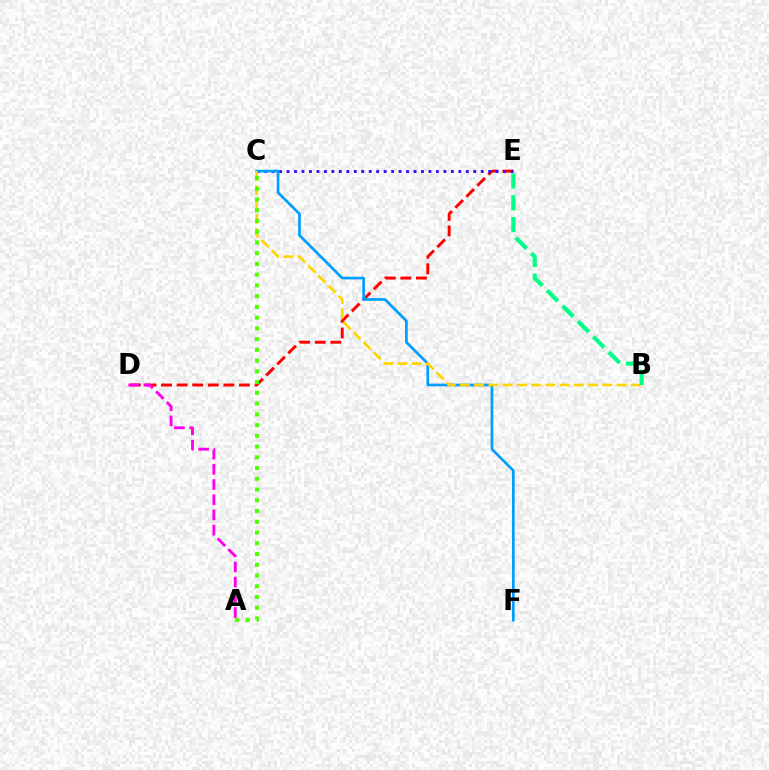{('D', 'E'): [{'color': '#ff0000', 'line_style': 'dashed', 'thickness': 2.12}], ('C', 'E'): [{'color': '#3700ff', 'line_style': 'dotted', 'thickness': 2.03}], ('C', 'F'): [{'color': '#009eff', 'line_style': 'solid', 'thickness': 1.94}], ('B', 'C'): [{'color': '#ffd500', 'line_style': 'dashed', 'thickness': 1.94}], ('A', 'C'): [{'color': '#4fff00', 'line_style': 'dotted', 'thickness': 2.92}], ('B', 'E'): [{'color': '#00ff86', 'line_style': 'dashed', 'thickness': 2.97}], ('A', 'D'): [{'color': '#ff00ed', 'line_style': 'dashed', 'thickness': 2.07}]}